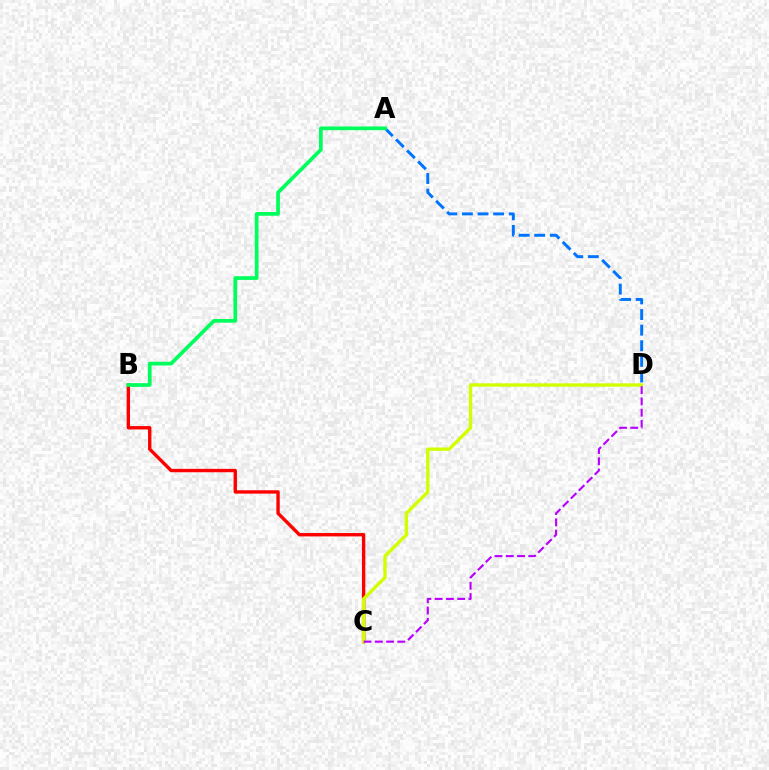{('B', 'C'): [{'color': '#ff0000', 'line_style': 'solid', 'thickness': 2.43}], ('C', 'D'): [{'color': '#d1ff00', 'line_style': 'solid', 'thickness': 2.41}, {'color': '#b900ff', 'line_style': 'dashed', 'thickness': 1.53}], ('A', 'D'): [{'color': '#0074ff', 'line_style': 'dashed', 'thickness': 2.12}], ('A', 'B'): [{'color': '#00ff5c', 'line_style': 'solid', 'thickness': 2.68}]}